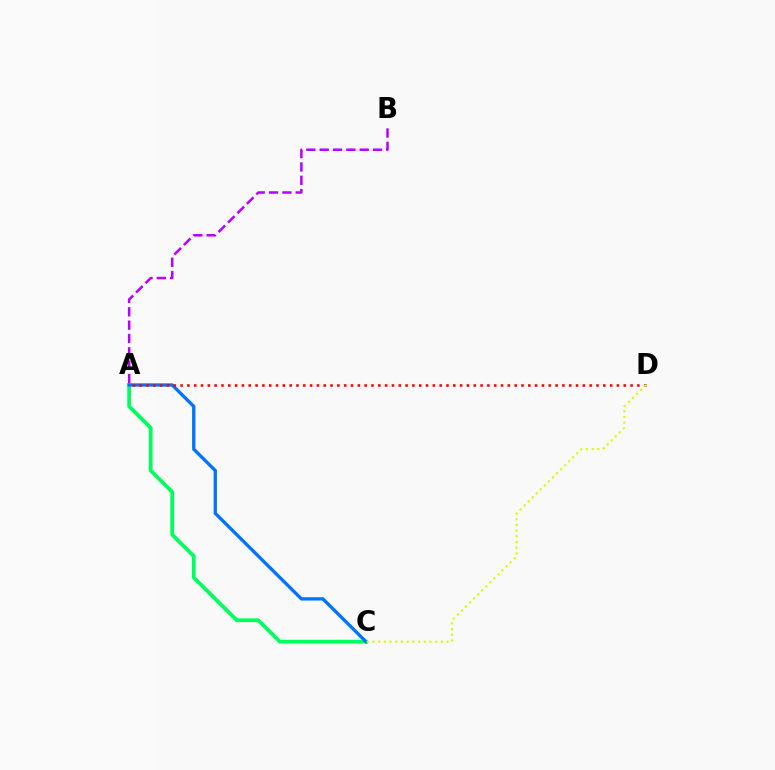{('A', 'C'): [{'color': '#00ff5c', 'line_style': 'solid', 'thickness': 2.71}, {'color': '#0074ff', 'line_style': 'solid', 'thickness': 2.39}], ('A', 'D'): [{'color': '#ff0000', 'line_style': 'dotted', 'thickness': 1.85}], ('A', 'B'): [{'color': '#b900ff', 'line_style': 'dashed', 'thickness': 1.81}], ('C', 'D'): [{'color': '#d1ff00', 'line_style': 'dotted', 'thickness': 1.55}]}